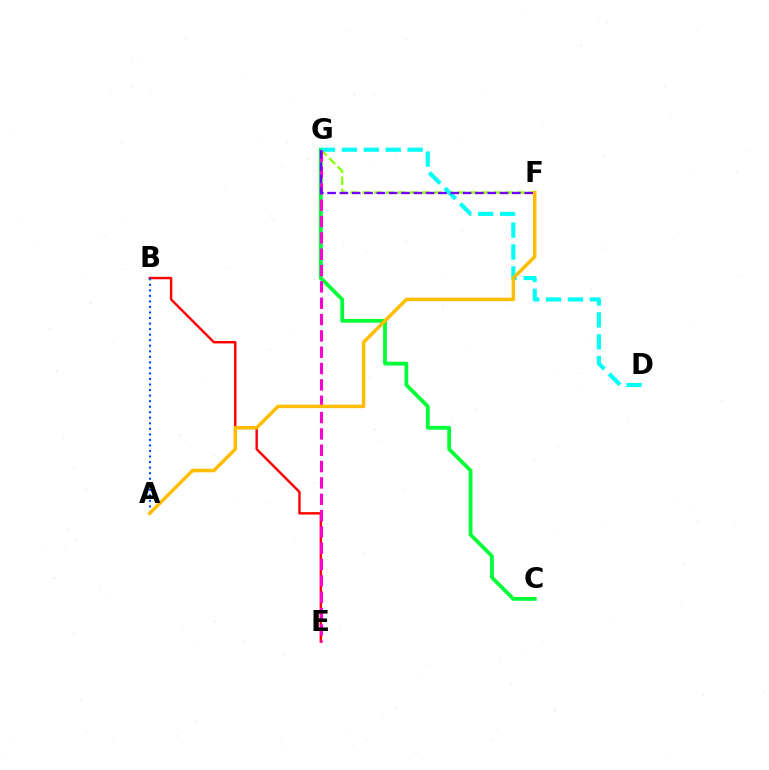{('B', 'E'): [{'color': '#ff0000', 'line_style': 'solid', 'thickness': 1.74}], ('C', 'G'): [{'color': '#00ff39', 'line_style': 'solid', 'thickness': 2.73}], ('F', 'G'): [{'color': '#84ff00', 'line_style': 'dashed', 'thickness': 1.62}, {'color': '#7200ff', 'line_style': 'dashed', 'thickness': 1.67}], ('D', 'G'): [{'color': '#00fff6', 'line_style': 'dashed', 'thickness': 2.98}], ('A', 'B'): [{'color': '#004bff', 'line_style': 'dotted', 'thickness': 1.51}], ('E', 'G'): [{'color': '#ff00cf', 'line_style': 'dashed', 'thickness': 2.22}], ('A', 'F'): [{'color': '#ffbd00', 'line_style': 'solid', 'thickness': 2.52}]}